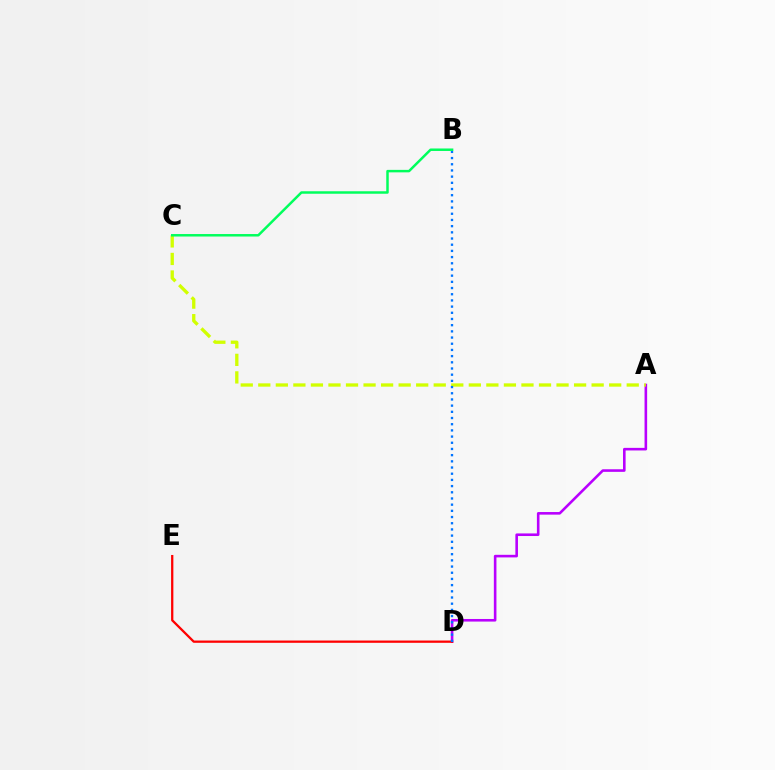{('A', 'D'): [{'color': '#b900ff', 'line_style': 'solid', 'thickness': 1.87}], ('A', 'C'): [{'color': '#d1ff00', 'line_style': 'dashed', 'thickness': 2.38}], ('D', 'E'): [{'color': '#ff0000', 'line_style': 'solid', 'thickness': 1.64}], ('B', 'D'): [{'color': '#0074ff', 'line_style': 'dotted', 'thickness': 1.68}], ('B', 'C'): [{'color': '#00ff5c', 'line_style': 'solid', 'thickness': 1.79}]}